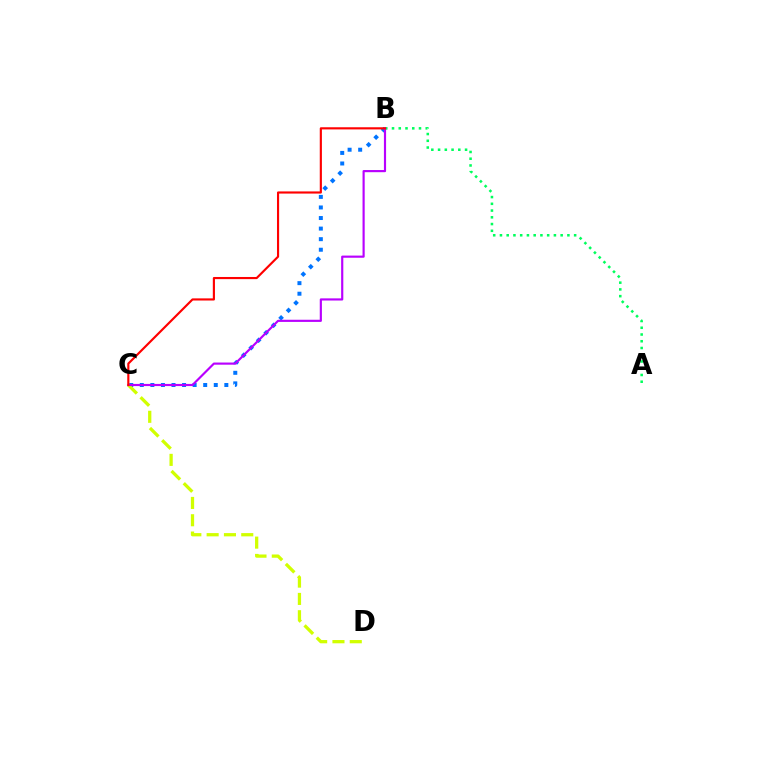{('B', 'C'): [{'color': '#0074ff', 'line_style': 'dotted', 'thickness': 2.87}, {'color': '#b900ff', 'line_style': 'solid', 'thickness': 1.56}, {'color': '#ff0000', 'line_style': 'solid', 'thickness': 1.55}], ('C', 'D'): [{'color': '#d1ff00', 'line_style': 'dashed', 'thickness': 2.35}], ('A', 'B'): [{'color': '#00ff5c', 'line_style': 'dotted', 'thickness': 1.83}]}